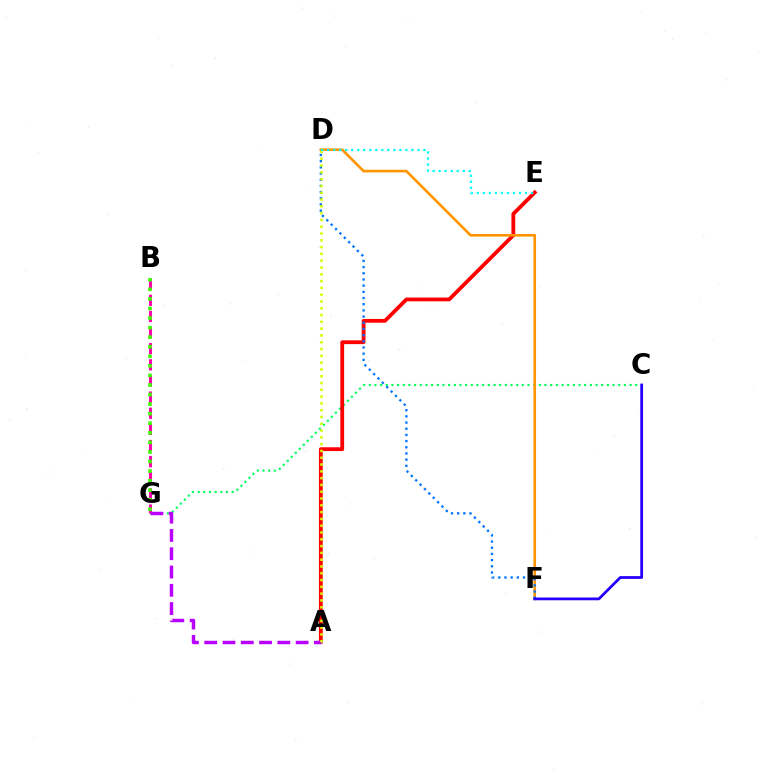{('C', 'G'): [{'color': '#00ff5c', 'line_style': 'dotted', 'thickness': 1.54}], ('B', 'G'): [{'color': '#ff00ac', 'line_style': 'dashed', 'thickness': 2.19}, {'color': '#3dff00', 'line_style': 'dotted', 'thickness': 2.6}], ('A', 'E'): [{'color': '#ff0000', 'line_style': 'solid', 'thickness': 2.73}], ('D', 'F'): [{'color': '#ff9400', 'line_style': 'solid', 'thickness': 1.9}, {'color': '#0074ff', 'line_style': 'dotted', 'thickness': 1.68}], ('C', 'F'): [{'color': '#2500ff', 'line_style': 'solid', 'thickness': 1.99}], ('A', 'G'): [{'color': '#b900ff', 'line_style': 'dashed', 'thickness': 2.48}], ('A', 'D'): [{'color': '#d1ff00', 'line_style': 'dotted', 'thickness': 1.85}], ('D', 'E'): [{'color': '#00fff6', 'line_style': 'dotted', 'thickness': 1.64}]}